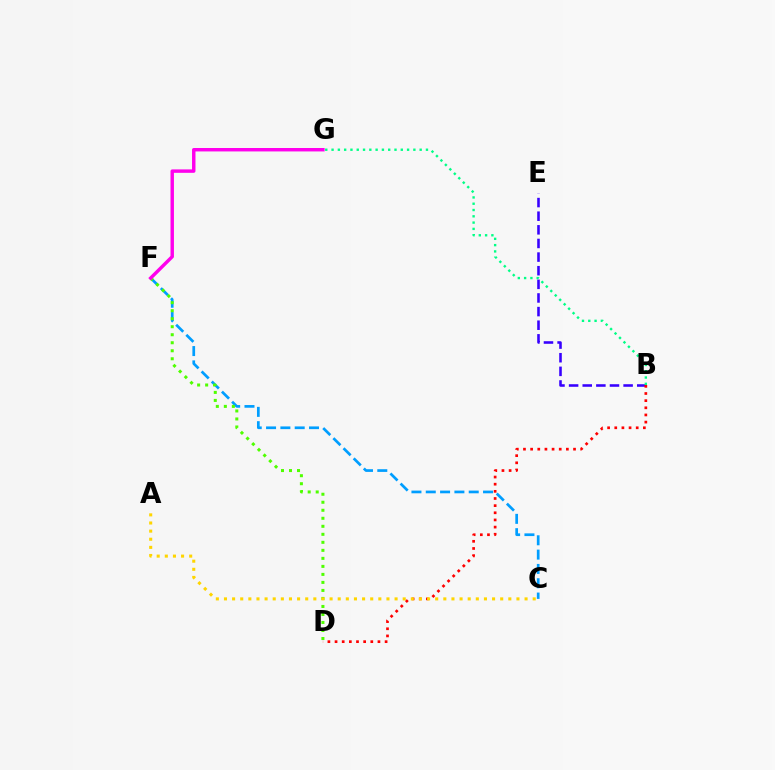{('B', 'E'): [{'color': '#3700ff', 'line_style': 'dashed', 'thickness': 1.85}], ('B', 'G'): [{'color': '#00ff86', 'line_style': 'dotted', 'thickness': 1.71}], ('B', 'D'): [{'color': '#ff0000', 'line_style': 'dotted', 'thickness': 1.94}], ('C', 'F'): [{'color': '#009eff', 'line_style': 'dashed', 'thickness': 1.95}], ('D', 'F'): [{'color': '#4fff00', 'line_style': 'dotted', 'thickness': 2.18}], ('A', 'C'): [{'color': '#ffd500', 'line_style': 'dotted', 'thickness': 2.21}], ('F', 'G'): [{'color': '#ff00ed', 'line_style': 'solid', 'thickness': 2.47}]}